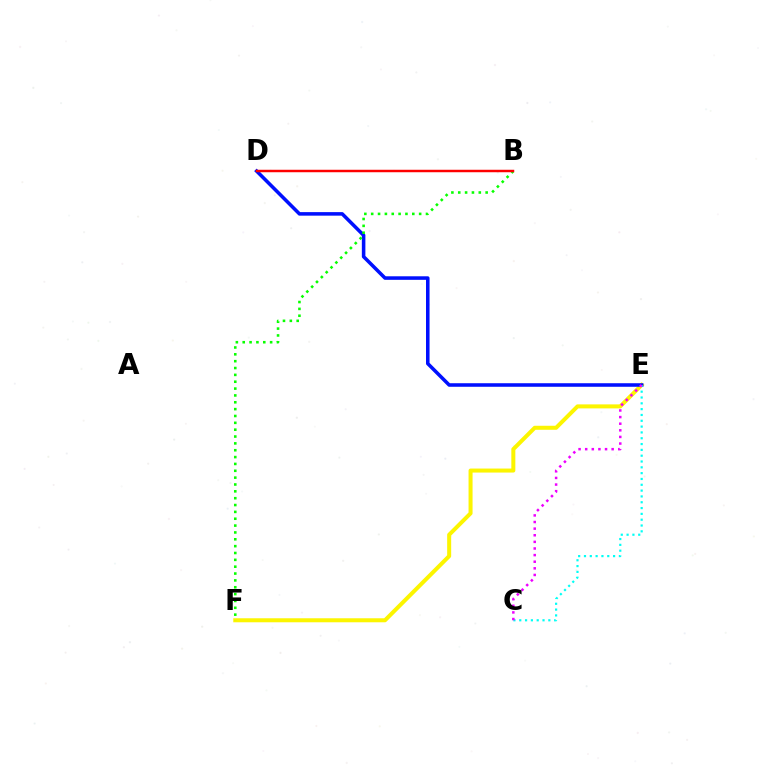{('E', 'F'): [{'color': '#fcf500', 'line_style': 'solid', 'thickness': 2.89}], ('D', 'E'): [{'color': '#0010ff', 'line_style': 'solid', 'thickness': 2.55}], ('B', 'F'): [{'color': '#08ff00', 'line_style': 'dotted', 'thickness': 1.86}], ('C', 'E'): [{'color': '#00fff6', 'line_style': 'dotted', 'thickness': 1.58}, {'color': '#ee00ff', 'line_style': 'dotted', 'thickness': 1.8}], ('B', 'D'): [{'color': '#ff0000', 'line_style': 'solid', 'thickness': 1.78}]}